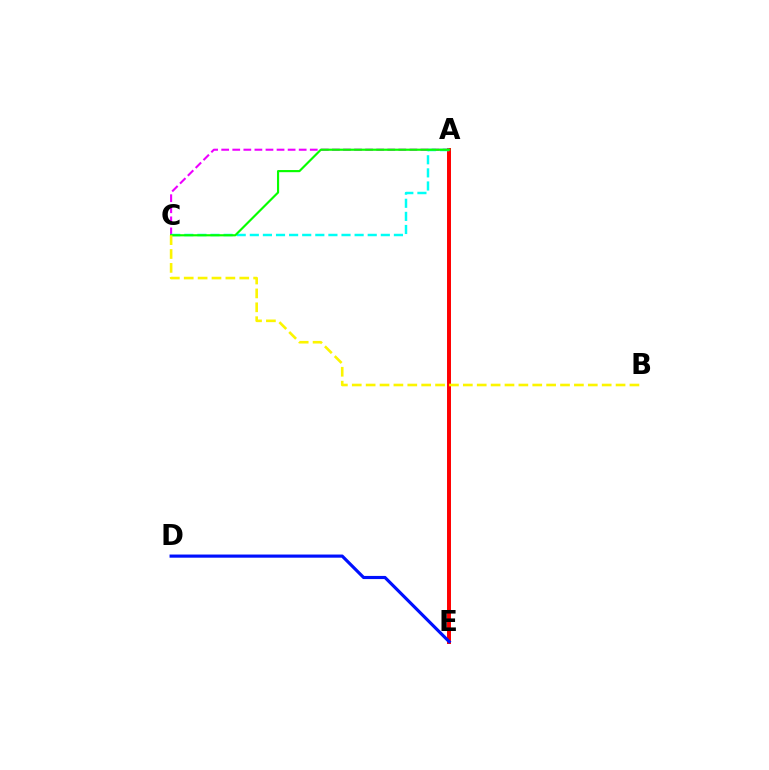{('A', 'E'): [{'color': '#ff0000', 'line_style': 'solid', 'thickness': 2.85}], ('A', 'C'): [{'color': '#ee00ff', 'line_style': 'dashed', 'thickness': 1.5}, {'color': '#00fff6', 'line_style': 'dashed', 'thickness': 1.78}, {'color': '#08ff00', 'line_style': 'solid', 'thickness': 1.55}], ('D', 'E'): [{'color': '#0010ff', 'line_style': 'solid', 'thickness': 2.27}], ('B', 'C'): [{'color': '#fcf500', 'line_style': 'dashed', 'thickness': 1.89}]}